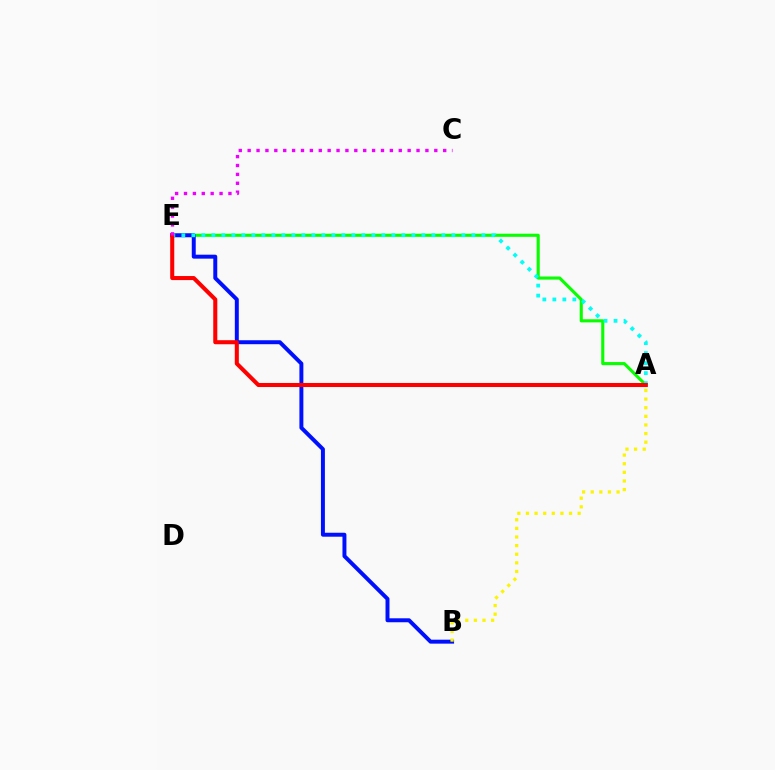{('A', 'E'): [{'color': '#08ff00', 'line_style': 'solid', 'thickness': 2.24}, {'color': '#00fff6', 'line_style': 'dotted', 'thickness': 2.72}, {'color': '#ff0000', 'line_style': 'solid', 'thickness': 2.92}], ('B', 'E'): [{'color': '#0010ff', 'line_style': 'solid', 'thickness': 2.85}], ('A', 'B'): [{'color': '#fcf500', 'line_style': 'dotted', 'thickness': 2.34}], ('C', 'E'): [{'color': '#ee00ff', 'line_style': 'dotted', 'thickness': 2.41}]}